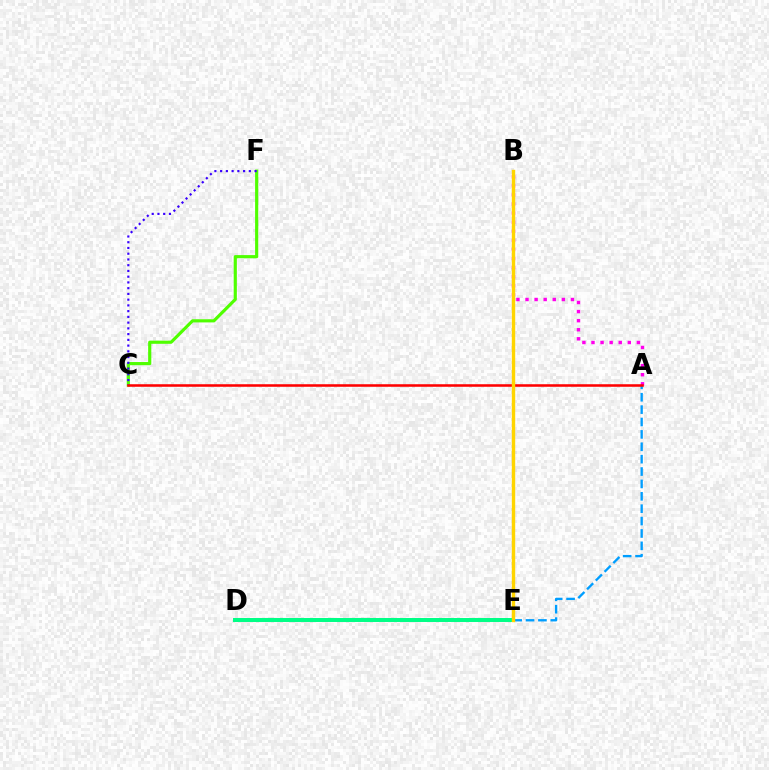{('D', 'E'): [{'color': '#00ff86', 'line_style': 'solid', 'thickness': 2.87}], ('A', 'B'): [{'color': '#ff00ed', 'line_style': 'dotted', 'thickness': 2.47}], ('C', 'F'): [{'color': '#4fff00', 'line_style': 'solid', 'thickness': 2.27}, {'color': '#3700ff', 'line_style': 'dotted', 'thickness': 1.56}], ('A', 'E'): [{'color': '#009eff', 'line_style': 'dashed', 'thickness': 1.68}], ('A', 'C'): [{'color': '#ff0000', 'line_style': 'solid', 'thickness': 1.84}], ('B', 'E'): [{'color': '#ffd500', 'line_style': 'solid', 'thickness': 2.45}]}